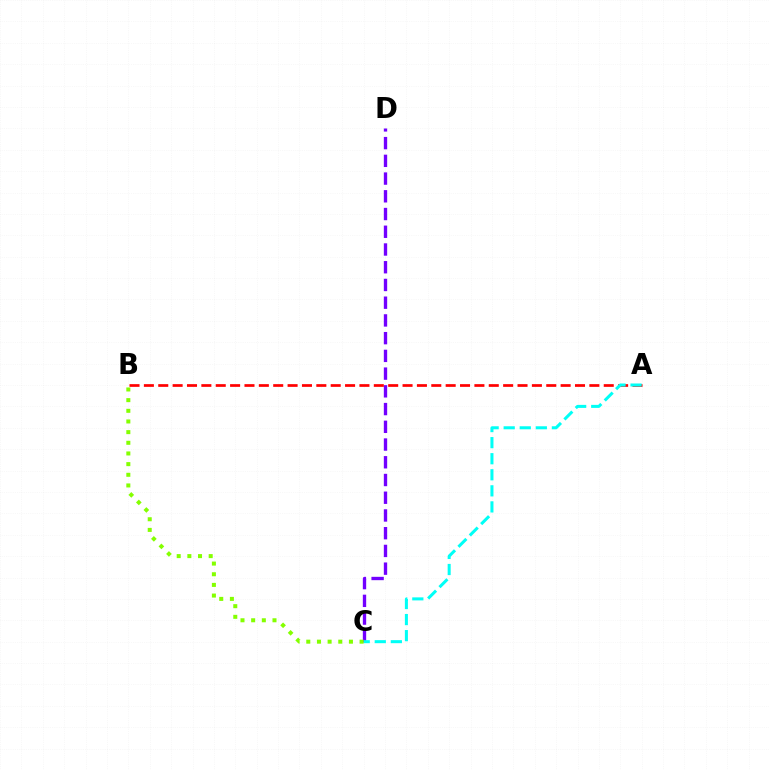{('C', 'D'): [{'color': '#7200ff', 'line_style': 'dashed', 'thickness': 2.41}], ('A', 'B'): [{'color': '#ff0000', 'line_style': 'dashed', 'thickness': 1.95}], ('A', 'C'): [{'color': '#00fff6', 'line_style': 'dashed', 'thickness': 2.18}], ('B', 'C'): [{'color': '#84ff00', 'line_style': 'dotted', 'thickness': 2.9}]}